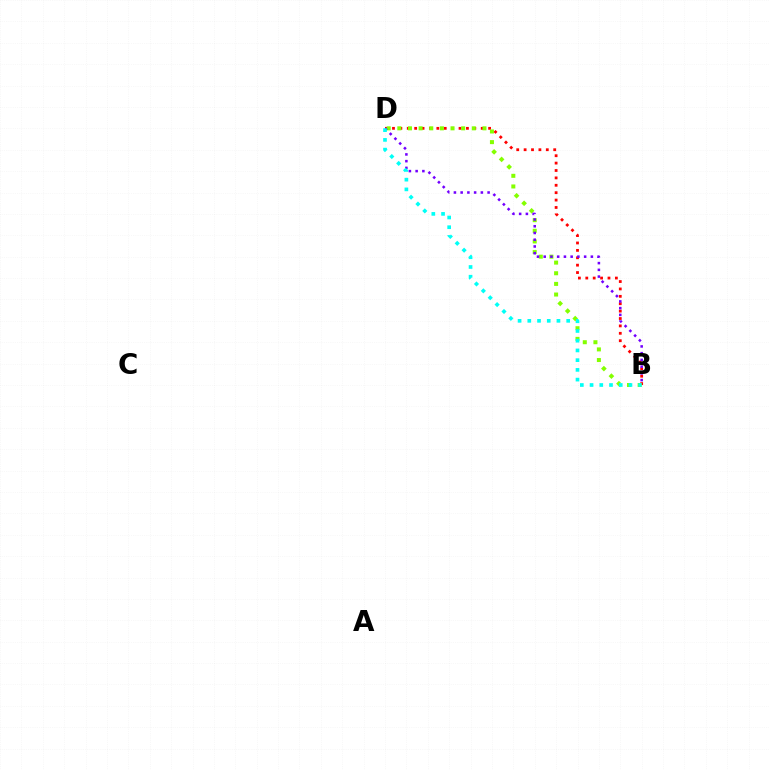{('B', 'D'): [{'color': '#ff0000', 'line_style': 'dotted', 'thickness': 2.01}, {'color': '#84ff00', 'line_style': 'dotted', 'thickness': 2.89}, {'color': '#7200ff', 'line_style': 'dotted', 'thickness': 1.83}, {'color': '#00fff6', 'line_style': 'dotted', 'thickness': 2.64}]}